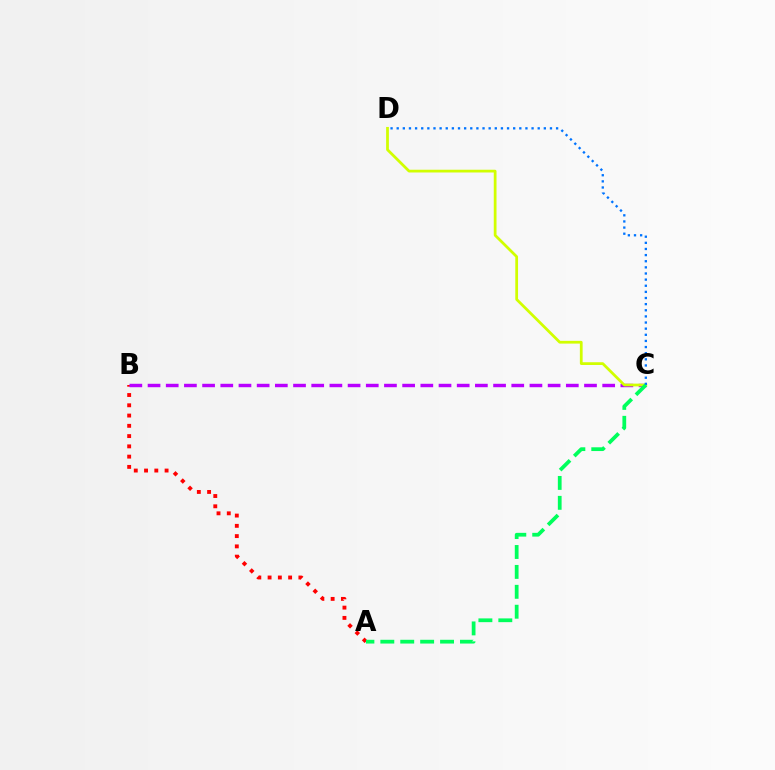{('A', 'B'): [{'color': '#ff0000', 'line_style': 'dotted', 'thickness': 2.79}], ('B', 'C'): [{'color': '#b900ff', 'line_style': 'dashed', 'thickness': 2.47}], ('C', 'D'): [{'color': '#d1ff00', 'line_style': 'solid', 'thickness': 1.98}, {'color': '#0074ff', 'line_style': 'dotted', 'thickness': 1.67}], ('A', 'C'): [{'color': '#00ff5c', 'line_style': 'dashed', 'thickness': 2.7}]}